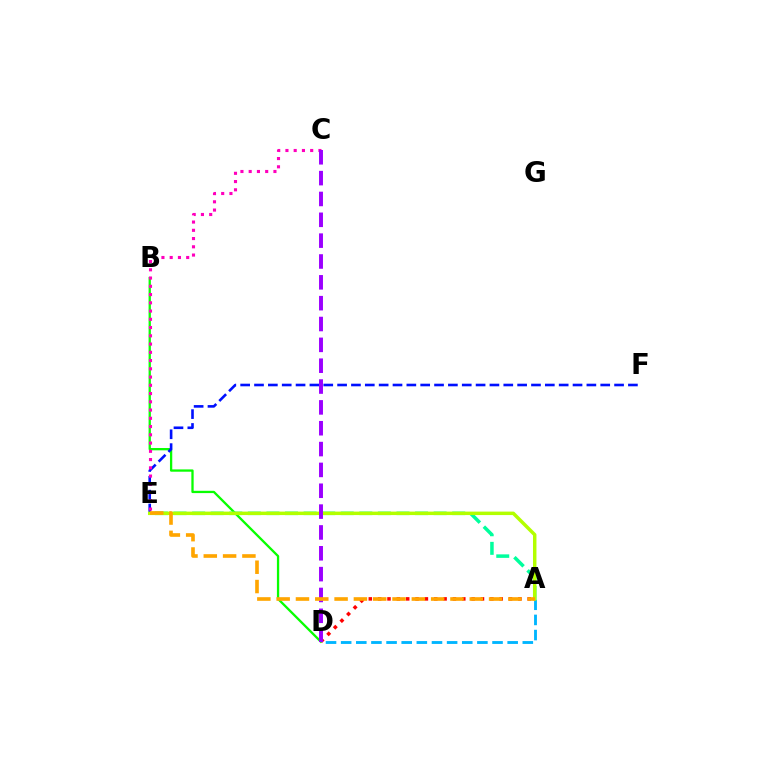{('A', 'D'): [{'color': '#00b5ff', 'line_style': 'dashed', 'thickness': 2.06}, {'color': '#ff0000', 'line_style': 'dotted', 'thickness': 2.54}], ('B', 'D'): [{'color': '#08ff00', 'line_style': 'solid', 'thickness': 1.66}], ('E', 'F'): [{'color': '#0010ff', 'line_style': 'dashed', 'thickness': 1.88}], ('C', 'E'): [{'color': '#ff00bd', 'line_style': 'dotted', 'thickness': 2.24}], ('A', 'E'): [{'color': '#00ff9d', 'line_style': 'dashed', 'thickness': 2.52}, {'color': '#b3ff00', 'line_style': 'solid', 'thickness': 2.5}, {'color': '#ffa500', 'line_style': 'dashed', 'thickness': 2.62}], ('C', 'D'): [{'color': '#9b00ff', 'line_style': 'dashed', 'thickness': 2.83}]}